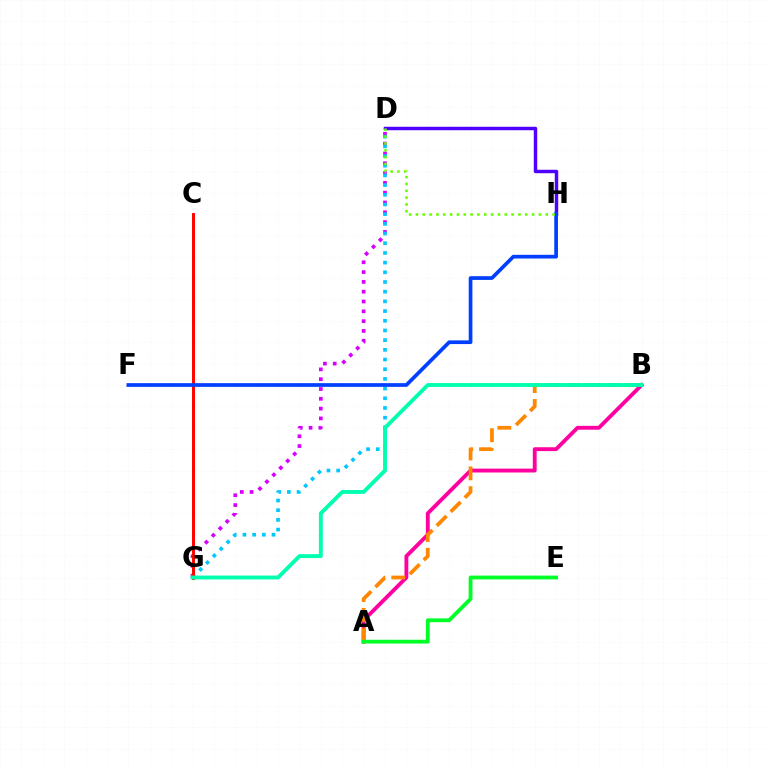{('D', 'G'): [{'color': '#d600ff', 'line_style': 'dotted', 'thickness': 2.67}, {'color': '#00c7ff', 'line_style': 'dotted', 'thickness': 2.63}], ('C', 'G'): [{'color': '#eeff00', 'line_style': 'solid', 'thickness': 2.02}, {'color': '#ff0000', 'line_style': 'solid', 'thickness': 2.12}], ('A', 'B'): [{'color': '#ff00a0', 'line_style': 'solid', 'thickness': 2.78}, {'color': '#ff8800', 'line_style': 'dashed', 'thickness': 2.7}], ('D', 'H'): [{'color': '#4f00ff', 'line_style': 'solid', 'thickness': 2.49}, {'color': '#66ff00', 'line_style': 'dotted', 'thickness': 1.86}], ('A', 'E'): [{'color': '#00ff27', 'line_style': 'solid', 'thickness': 2.75}], ('B', 'G'): [{'color': '#00ffaf', 'line_style': 'solid', 'thickness': 2.79}], ('F', 'H'): [{'color': '#003fff', 'line_style': 'solid', 'thickness': 2.66}]}